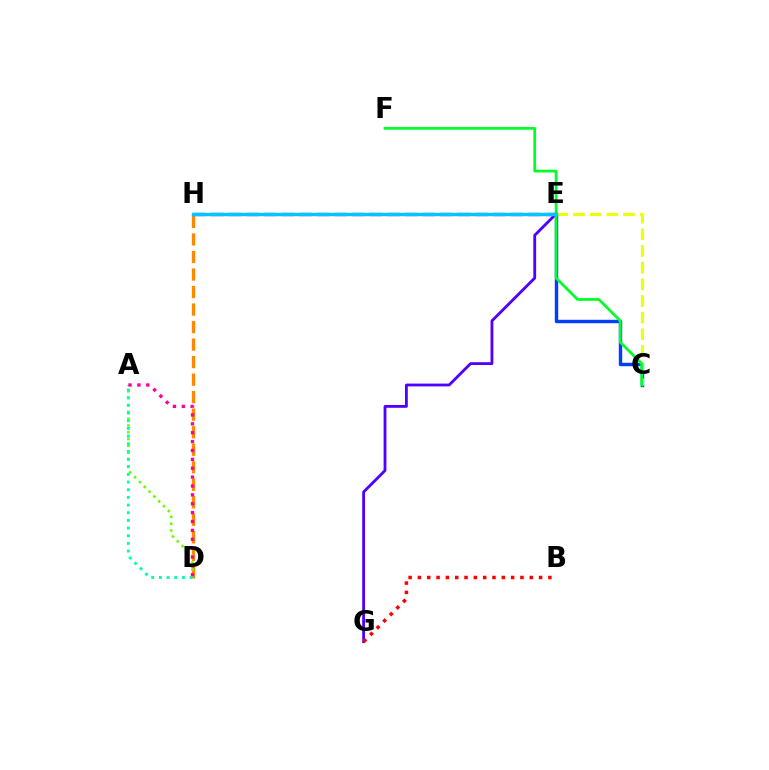{('D', 'H'): [{'color': '#ff8800', 'line_style': 'dashed', 'thickness': 2.38}], ('C', 'E'): [{'color': '#003fff', 'line_style': 'solid', 'thickness': 2.45}, {'color': '#eeff00', 'line_style': 'dashed', 'thickness': 2.26}], ('E', 'H'): [{'color': '#d600ff', 'line_style': 'dashed', 'thickness': 2.39}, {'color': '#00c7ff', 'line_style': 'solid', 'thickness': 2.47}], ('A', 'D'): [{'color': '#66ff00', 'line_style': 'dotted', 'thickness': 1.85}, {'color': '#ff00a0', 'line_style': 'dotted', 'thickness': 2.41}, {'color': '#00ffaf', 'line_style': 'dotted', 'thickness': 2.08}], ('E', 'G'): [{'color': '#4f00ff', 'line_style': 'solid', 'thickness': 2.03}], ('C', 'F'): [{'color': '#00ff27', 'line_style': 'solid', 'thickness': 1.98}], ('B', 'G'): [{'color': '#ff0000', 'line_style': 'dotted', 'thickness': 2.53}]}